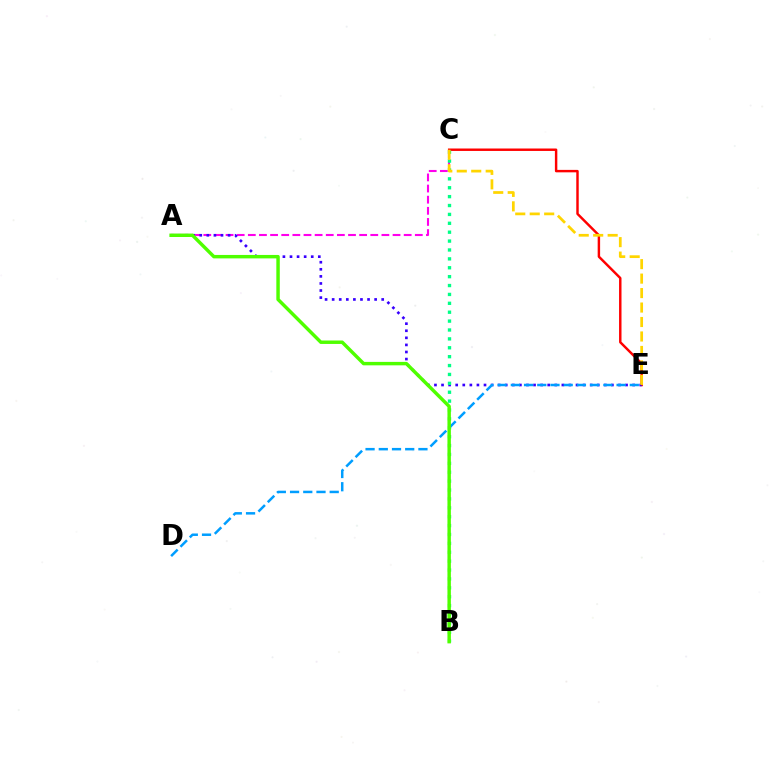{('A', 'C'): [{'color': '#ff00ed', 'line_style': 'dashed', 'thickness': 1.51}], ('C', 'E'): [{'color': '#ff0000', 'line_style': 'solid', 'thickness': 1.76}, {'color': '#ffd500', 'line_style': 'dashed', 'thickness': 1.97}], ('A', 'E'): [{'color': '#3700ff', 'line_style': 'dotted', 'thickness': 1.92}], ('B', 'C'): [{'color': '#00ff86', 'line_style': 'dotted', 'thickness': 2.42}], ('D', 'E'): [{'color': '#009eff', 'line_style': 'dashed', 'thickness': 1.8}], ('A', 'B'): [{'color': '#4fff00', 'line_style': 'solid', 'thickness': 2.48}]}